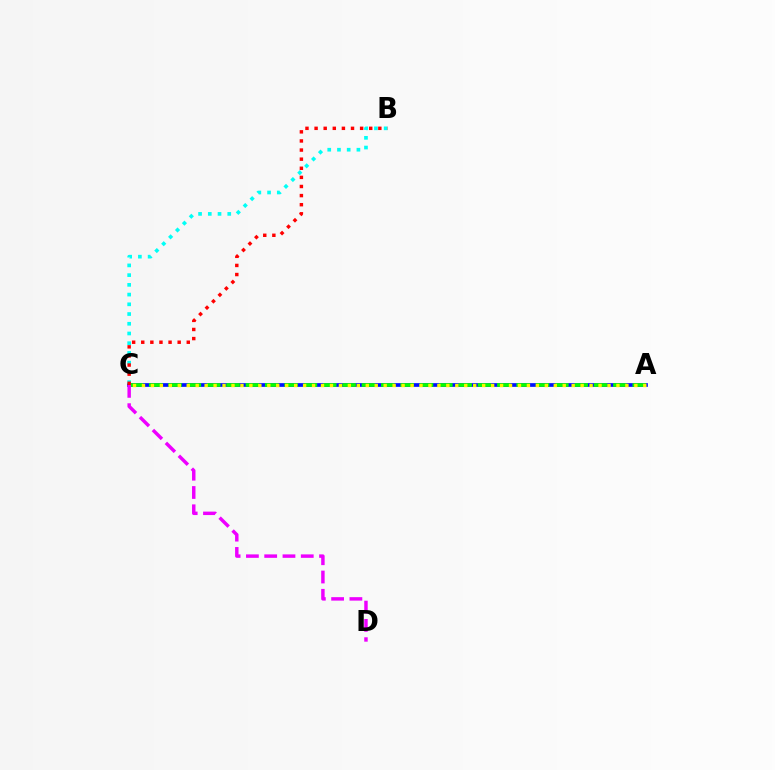{('A', 'C'): [{'color': '#0010ff', 'line_style': 'solid', 'thickness': 2.66}, {'color': '#08ff00', 'line_style': 'dashed', 'thickness': 2.63}, {'color': '#fcf500', 'line_style': 'dotted', 'thickness': 2.43}], ('B', 'C'): [{'color': '#00fff6', 'line_style': 'dotted', 'thickness': 2.64}, {'color': '#ff0000', 'line_style': 'dotted', 'thickness': 2.47}], ('C', 'D'): [{'color': '#ee00ff', 'line_style': 'dashed', 'thickness': 2.48}]}